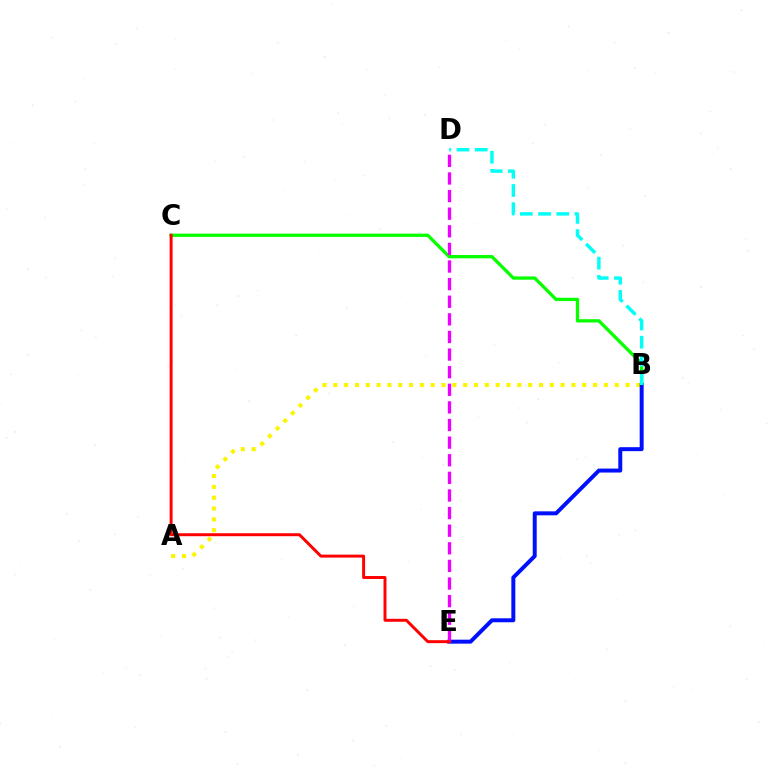{('B', 'C'): [{'color': '#08ff00', 'line_style': 'solid', 'thickness': 2.37}], ('A', 'B'): [{'color': '#fcf500', 'line_style': 'dotted', 'thickness': 2.94}], ('B', 'E'): [{'color': '#0010ff', 'line_style': 'solid', 'thickness': 2.86}], ('D', 'E'): [{'color': '#ee00ff', 'line_style': 'dashed', 'thickness': 2.39}], ('B', 'D'): [{'color': '#00fff6', 'line_style': 'dashed', 'thickness': 2.47}], ('C', 'E'): [{'color': '#ff0000', 'line_style': 'solid', 'thickness': 2.13}]}